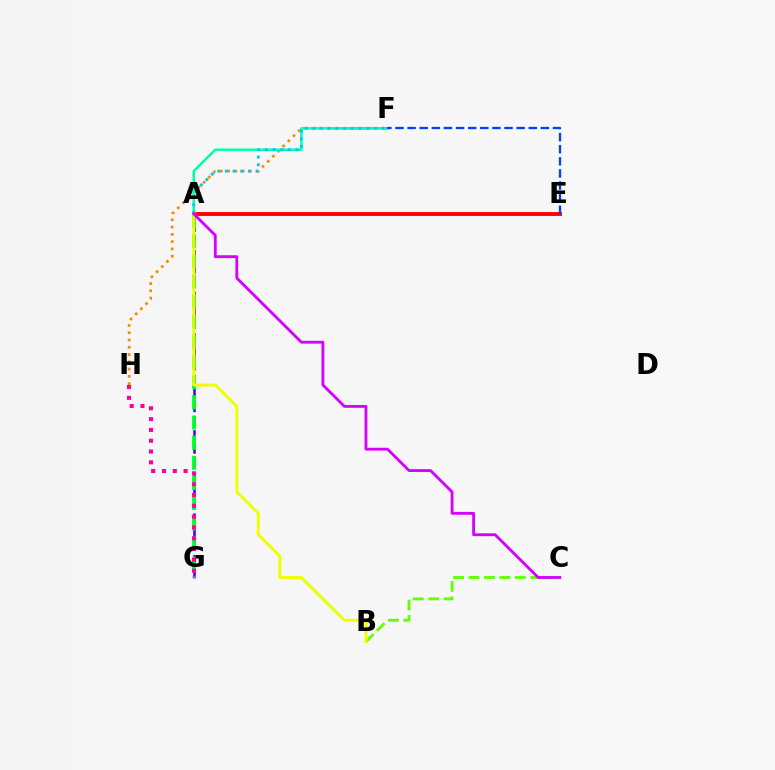{('F', 'H'): [{'color': '#ff8800', 'line_style': 'dotted', 'thickness': 1.97}], ('A', 'E'): [{'color': '#ff0000', 'line_style': 'solid', 'thickness': 2.78}], ('A', 'F'): [{'color': '#00ffaf', 'line_style': 'solid', 'thickness': 1.8}, {'color': '#00c7ff', 'line_style': 'dotted', 'thickness': 2.08}], ('A', 'G'): [{'color': '#4f00ff', 'line_style': 'dashed', 'thickness': 1.88}, {'color': '#00ff27', 'line_style': 'dashed', 'thickness': 2.74}], ('B', 'C'): [{'color': '#66ff00', 'line_style': 'dashed', 'thickness': 2.1}], ('E', 'F'): [{'color': '#003fff', 'line_style': 'dashed', 'thickness': 1.65}], ('A', 'B'): [{'color': '#eeff00', 'line_style': 'solid', 'thickness': 2.14}], ('A', 'C'): [{'color': '#d600ff', 'line_style': 'solid', 'thickness': 2.05}], ('G', 'H'): [{'color': '#ff00a0', 'line_style': 'dotted', 'thickness': 2.94}]}